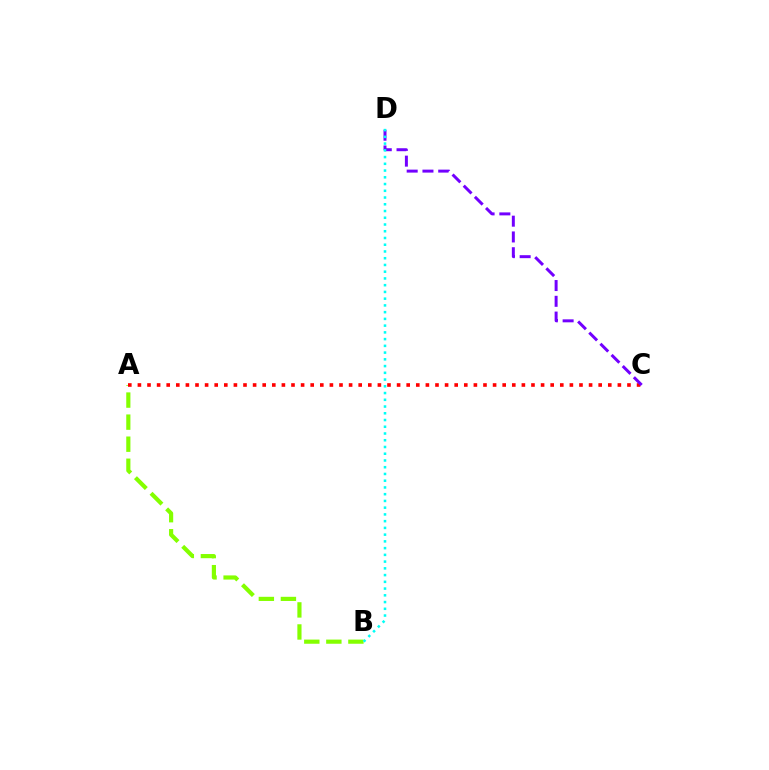{('A', 'B'): [{'color': '#84ff00', 'line_style': 'dashed', 'thickness': 3.0}], ('A', 'C'): [{'color': '#ff0000', 'line_style': 'dotted', 'thickness': 2.61}], ('C', 'D'): [{'color': '#7200ff', 'line_style': 'dashed', 'thickness': 2.14}], ('B', 'D'): [{'color': '#00fff6', 'line_style': 'dotted', 'thickness': 1.83}]}